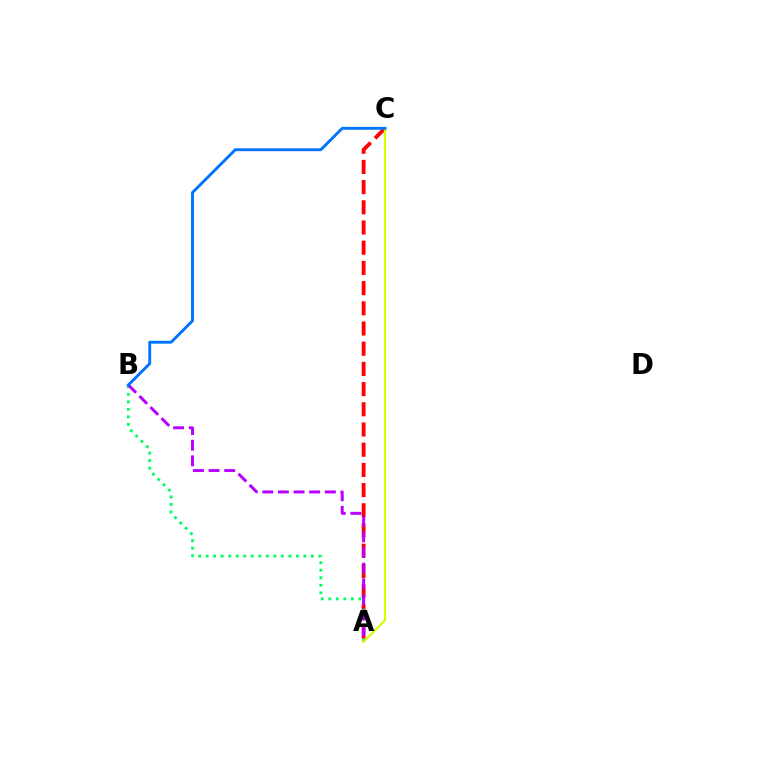{('A', 'C'): [{'color': '#ff0000', 'line_style': 'dashed', 'thickness': 2.74}, {'color': '#d1ff00', 'line_style': 'solid', 'thickness': 1.55}], ('A', 'B'): [{'color': '#00ff5c', 'line_style': 'dotted', 'thickness': 2.04}, {'color': '#b900ff', 'line_style': 'dashed', 'thickness': 2.12}], ('B', 'C'): [{'color': '#0074ff', 'line_style': 'solid', 'thickness': 2.08}]}